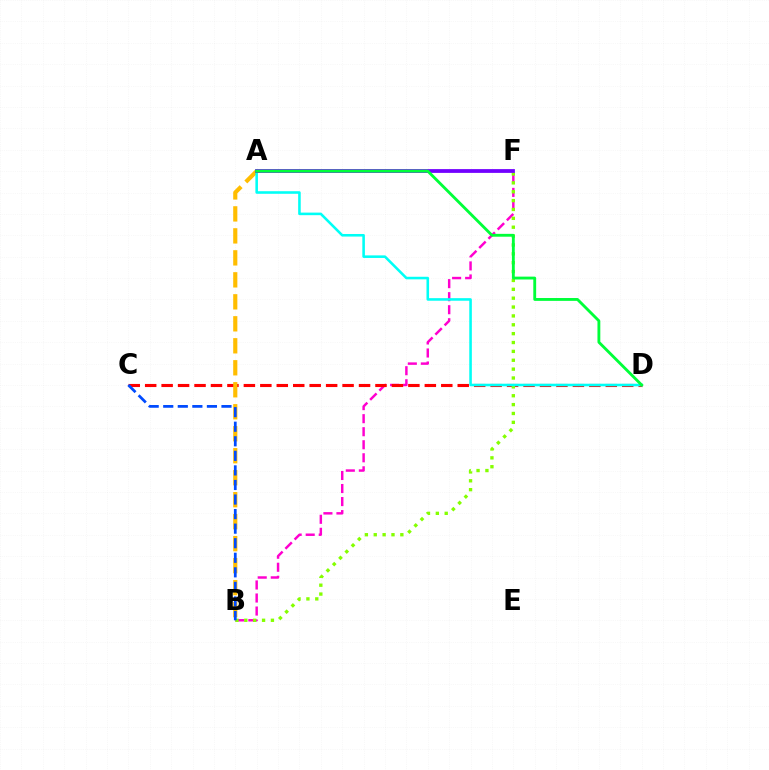{('B', 'F'): [{'color': '#ff00cf', 'line_style': 'dashed', 'thickness': 1.77}, {'color': '#84ff00', 'line_style': 'dotted', 'thickness': 2.41}], ('C', 'D'): [{'color': '#ff0000', 'line_style': 'dashed', 'thickness': 2.23}], ('A', 'B'): [{'color': '#ffbd00', 'line_style': 'dashed', 'thickness': 2.99}], ('A', 'D'): [{'color': '#00fff6', 'line_style': 'solid', 'thickness': 1.85}, {'color': '#00ff39', 'line_style': 'solid', 'thickness': 2.05}], ('B', 'C'): [{'color': '#004bff', 'line_style': 'dashed', 'thickness': 1.98}], ('A', 'F'): [{'color': '#7200ff', 'line_style': 'solid', 'thickness': 2.72}]}